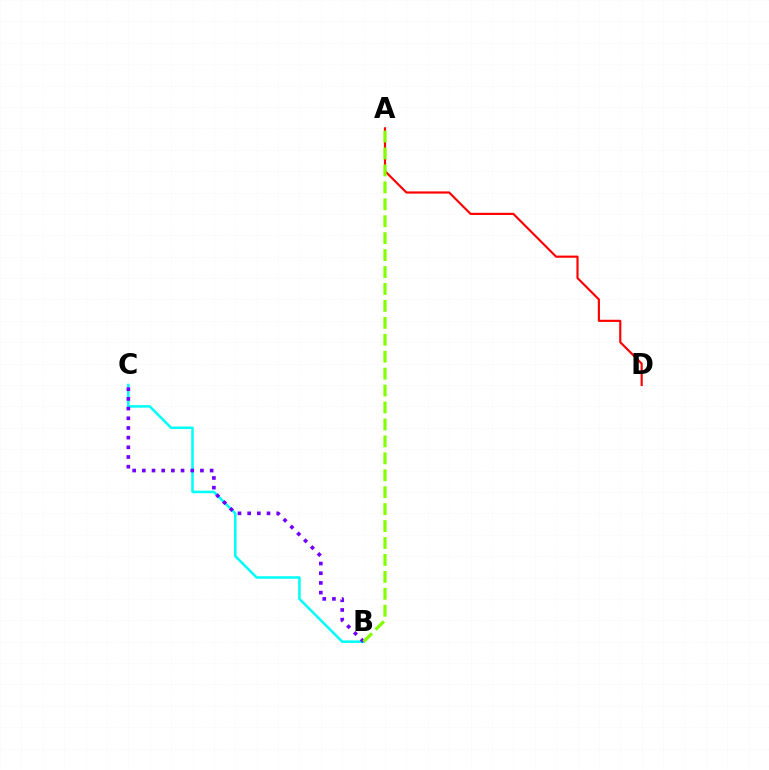{('B', 'C'): [{'color': '#00fff6', 'line_style': 'solid', 'thickness': 1.82}, {'color': '#7200ff', 'line_style': 'dotted', 'thickness': 2.63}], ('A', 'D'): [{'color': '#ff0000', 'line_style': 'solid', 'thickness': 1.55}], ('A', 'B'): [{'color': '#84ff00', 'line_style': 'dashed', 'thickness': 2.3}]}